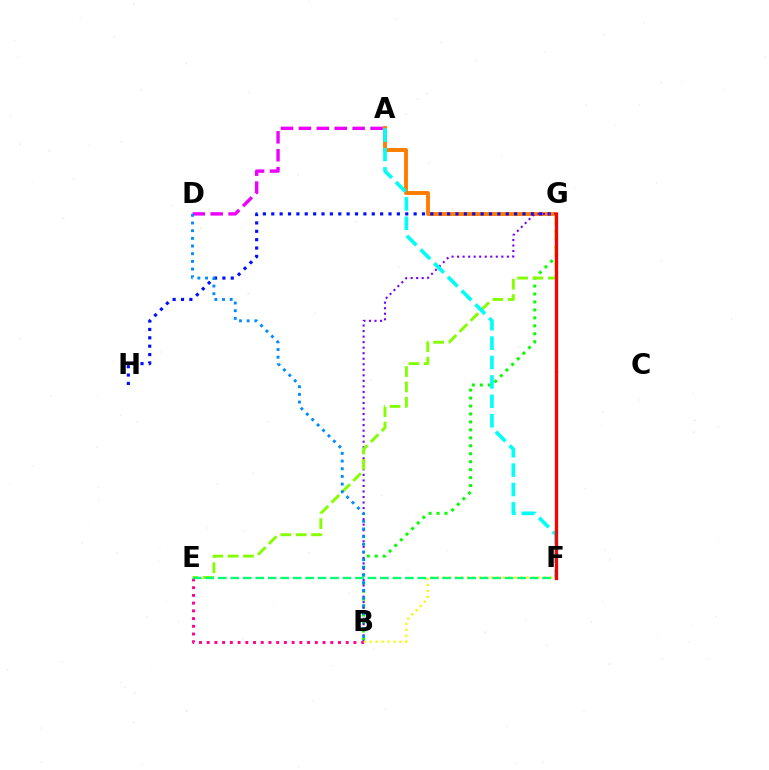{('A', 'G'): [{'color': '#ff7c00', 'line_style': 'solid', 'thickness': 2.8}], ('B', 'E'): [{'color': '#ff0094', 'line_style': 'dotted', 'thickness': 2.1}], ('G', 'H'): [{'color': '#0010ff', 'line_style': 'dotted', 'thickness': 2.28}], ('B', 'G'): [{'color': '#08ff00', 'line_style': 'dotted', 'thickness': 2.16}, {'color': '#7200ff', 'line_style': 'dotted', 'thickness': 1.5}], ('B', 'F'): [{'color': '#fcf500', 'line_style': 'dotted', 'thickness': 1.62}], ('A', 'D'): [{'color': '#ee00ff', 'line_style': 'dashed', 'thickness': 2.43}], ('E', 'G'): [{'color': '#84ff00', 'line_style': 'dashed', 'thickness': 2.09}], ('E', 'F'): [{'color': '#00ff74', 'line_style': 'dashed', 'thickness': 1.69}], ('A', 'F'): [{'color': '#00fff6', 'line_style': 'dashed', 'thickness': 2.64}], ('B', 'D'): [{'color': '#008cff', 'line_style': 'dotted', 'thickness': 2.09}], ('F', 'G'): [{'color': '#ff0000', 'line_style': 'solid', 'thickness': 2.36}]}